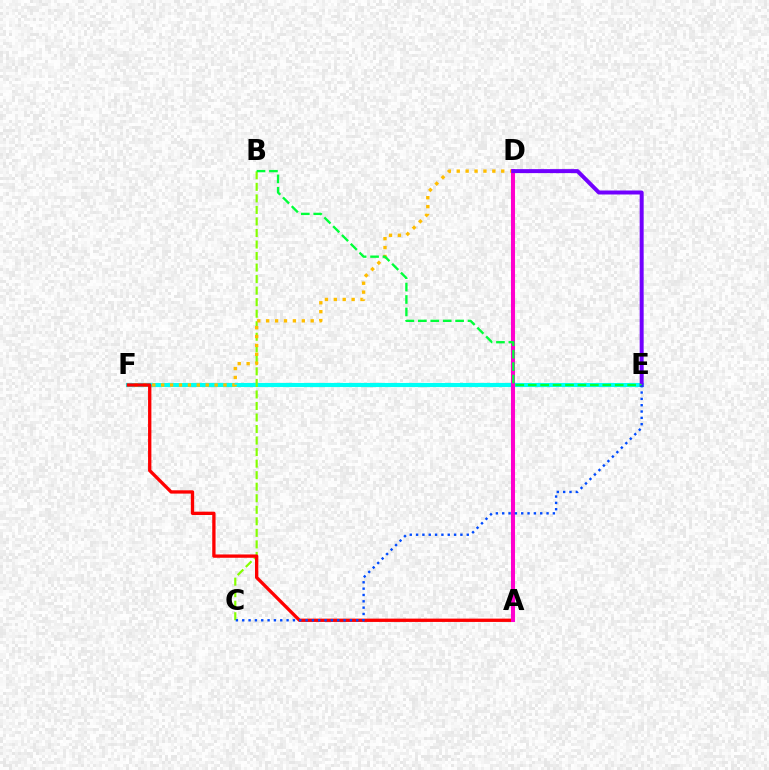{('E', 'F'): [{'color': '#00fff6', 'line_style': 'solid', 'thickness': 2.96}], ('B', 'C'): [{'color': '#84ff00', 'line_style': 'dashed', 'thickness': 1.57}], ('D', 'F'): [{'color': '#ffbd00', 'line_style': 'dotted', 'thickness': 2.42}], ('A', 'F'): [{'color': '#ff0000', 'line_style': 'solid', 'thickness': 2.39}], ('A', 'D'): [{'color': '#ff00cf', 'line_style': 'solid', 'thickness': 2.91}], ('D', 'E'): [{'color': '#7200ff', 'line_style': 'solid', 'thickness': 2.86}], ('B', 'E'): [{'color': '#00ff39', 'line_style': 'dashed', 'thickness': 1.69}], ('C', 'E'): [{'color': '#004bff', 'line_style': 'dotted', 'thickness': 1.72}]}